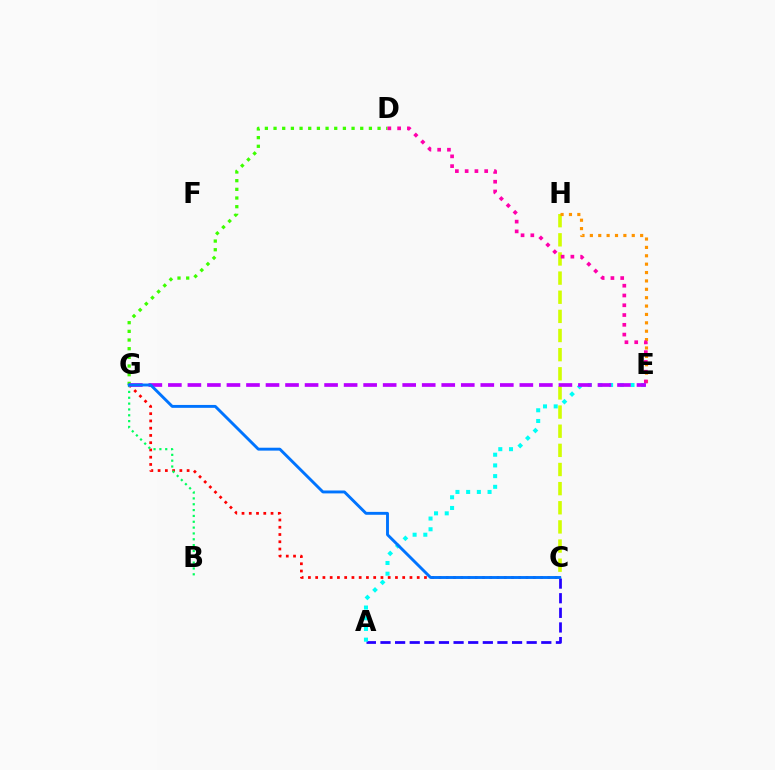{('C', 'G'): [{'color': '#ff0000', 'line_style': 'dotted', 'thickness': 1.97}, {'color': '#0074ff', 'line_style': 'solid', 'thickness': 2.09}], ('D', 'G'): [{'color': '#3dff00', 'line_style': 'dotted', 'thickness': 2.36}], ('C', 'H'): [{'color': '#d1ff00', 'line_style': 'dashed', 'thickness': 2.6}], ('E', 'H'): [{'color': '#ff9400', 'line_style': 'dotted', 'thickness': 2.28}], ('D', 'E'): [{'color': '#ff00ac', 'line_style': 'dotted', 'thickness': 2.66}], ('A', 'C'): [{'color': '#2500ff', 'line_style': 'dashed', 'thickness': 1.99}], ('A', 'E'): [{'color': '#00fff6', 'line_style': 'dotted', 'thickness': 2.91}], ('B', 'G'): [{'color': '#00ff5c', 'line_style': 'dotted', 'thickness': 1.59}], ('E', 'G'): [{'color': '#b900ff', 'line_style': 'dashed', 'thickness': 2.65}]}